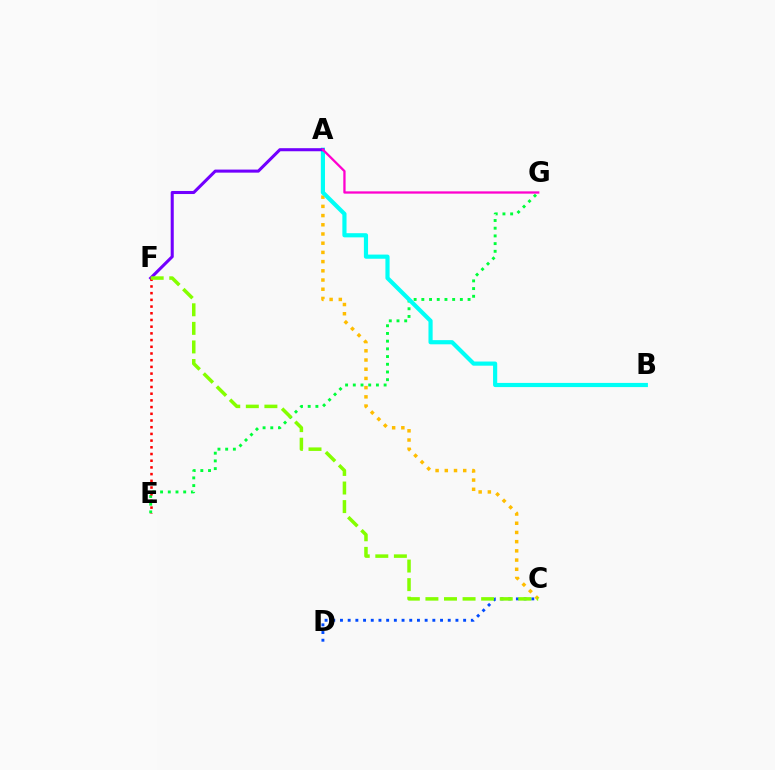{('C', 'D'): [{'color': '#004bff', 'line_style': 'dotted', 'thickness': 2.09}], ('A', 'C'): [{'color': '#ffbd00', 'line_style': 'dotted', 'thickness': 2.5}], ('E', 'G'): [{'color': '#00ff39', 'line_style': 'dotted', 'thickness': 2.09}], ('A', 'B'): [{'color': '#00fff6', 'line_style': 'solid', 'thickness': 3.0}], ('A', 'F'): [{'color': '#7200ff', 'line_style': 'solid', 'thickness': 2.2}], ('E', 'F'): [{'color': '#ff0000', 'line_style': 'dotted', 'thickness': 1.82}], ('A', 'G'): [{'color': '#ff00cf', 'line_style': 'solid', 'thickness': 1.65}], ('C', 'F'): [{'color': '#84ff00', 'line_style': 'dashed', 'thickness': 2.52}]}